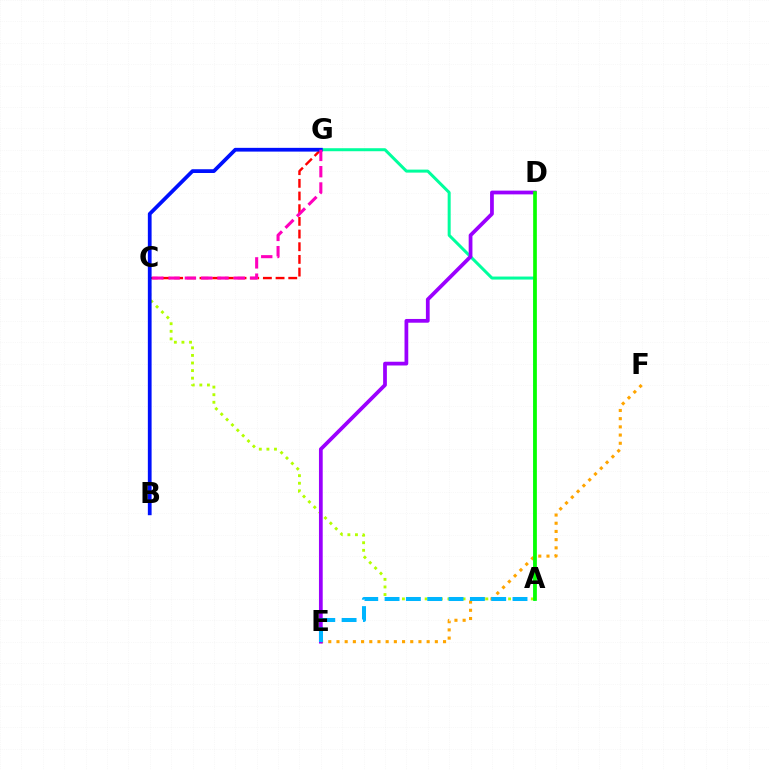{('E', 'F'): [{'color': '#ffa500', 'line_style': 'dotted', 'thickness': 2.23}], ('A', 'C'): [{'color': '#b3ff00', 'line_style': 'dotted', 'thickness': 2.06}], ('C', 'G'): [{'color': '#ff0000', 'line_style': 'dashed', 'thickness': 1.72}, {'color': '#ff00bd', 'line_style': 'dashed', 'thickness': 2.21}], ('A', 'G'): [{'color': '#00ff9d', 'line_style': 'solid', 'thickness': 2.17}], ('B', 'G'): [{'color': '#0010ff', 'line_style': 'solid', 'thickness': 2.7}], ('D', 'E'): [{'color': '#9b00ff', 'line_style': 'solid', 'thickness': 2.7}], ('A', 'E'): [{'color': '#00b5ff', 'line_style': 'dashed', 'thickness': 2.9}], ('A', 'D'): [{'color': '#08ff00', 'line_style': 'solid', 'thickness': 2.65}]}